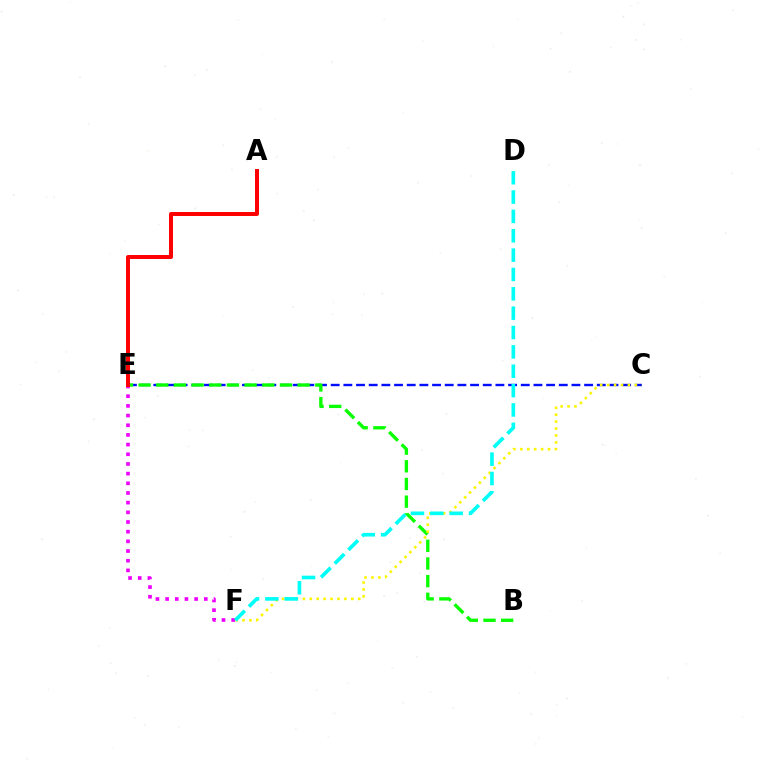{('C', 'E'): [{'color': '#0010ff', 'line_style': 'dashed', 'thickness': 1.72}], ('B', 'E'): [{'color': '#08ff00', 'line_style': 'dashed', 'thickness': 2.4}], ('C', 'F'): [{'color': '#fcf500', 'line_style': 'dotted', 'thickness': 1.88}], ('E', 'F'): [{'color': '#ee00ff', 'line_style': 'dotted', 'thickness': 2.63}], ('A', 'E'): [{'color': '#ff0000', 'line_style': 'solid', 'thickness': 2.86}], ('D', 'F'): [{'color': '#00fff6', 'line_style': 'dashed', 'thickness': 2.63}]}